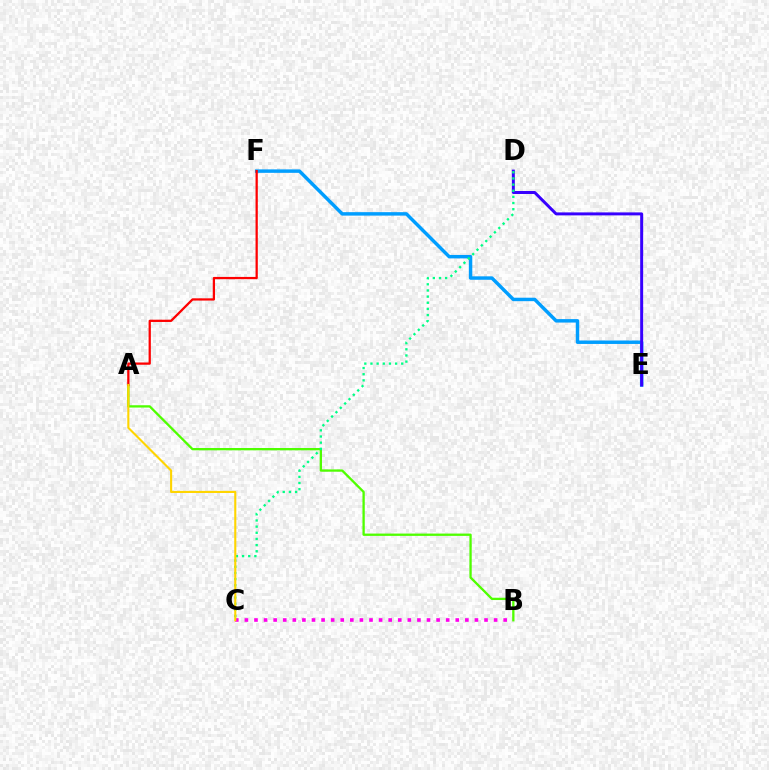{('E', 'F'): [{'color': '#009eff', 'line_style': 'solid', 'thickness': 2.49}], ('D', 'E'): [{'color': '#3700ff', 'line_style': 'solid', 'thickness': 2.14}], ('A', 'B'): [{'color': '#4fff00', 'line_style': 'solid', 'thickness': 1.66}], ('B', 'C'): [{'color': '#ff00ed', 'line_style': 'dotted', 'thickness': 2.6}], ('C', 'D'): [{'color': '#00ff86', 'line_style': 'dotted', 'thickness': 1.67}], ('A', 'F'): [{'color': '#ff0000', 'line_style': 'solid', 'thickness': 1.63}], ('A', 'C'): [{'color': '#ffd500', 'line_style': 'solid', 'thickness': 1.51}]}